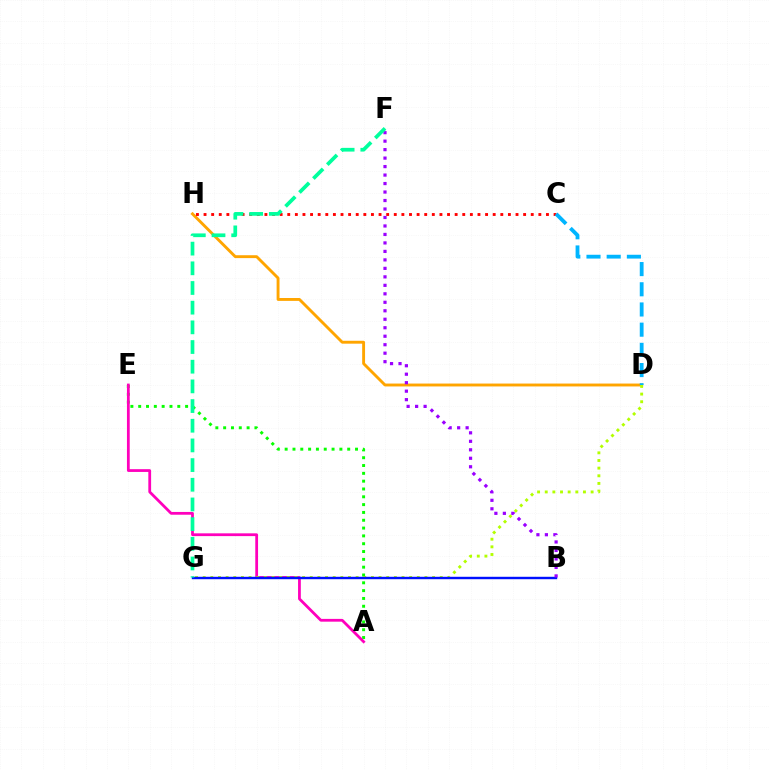{('A', 'E'): [{'color': '#08ff00', 'line_style': 'dotted', 'thickness': 2.12}, {'color': '#ff00bd', 'line_style': 'solid', 'thickness': 2.0}], ('D', 'H'): [{'color': '#ffa500', 'line_style': 'solid', 'thickness': 2.08}], ('D', 'G'): [{'color': '#b3ff00', 'line_style': 'dotted', 'thickness': 2.08}], ('B', 'G'): [{'color': '#0010ff', 'line_style': 'solid', 'thickness': 1.75}], ('C', 'H'): [{'color': '#ff0000', 'line_style': 'dotted', 'thickness': 2.07}], ('B', 'F'): [{'color': '#9b00ff', 'line_style': 'dotted', 'thickness': 2.3}], ('C', 'D'): [{'color': '#00b5ff', 'line_style': 'dashed', 'thickness': 2.74}], ('F', 'G'): [{'color': '#00ff9d', 'line_style': 'dashed', 'thickness': 2.67}]}